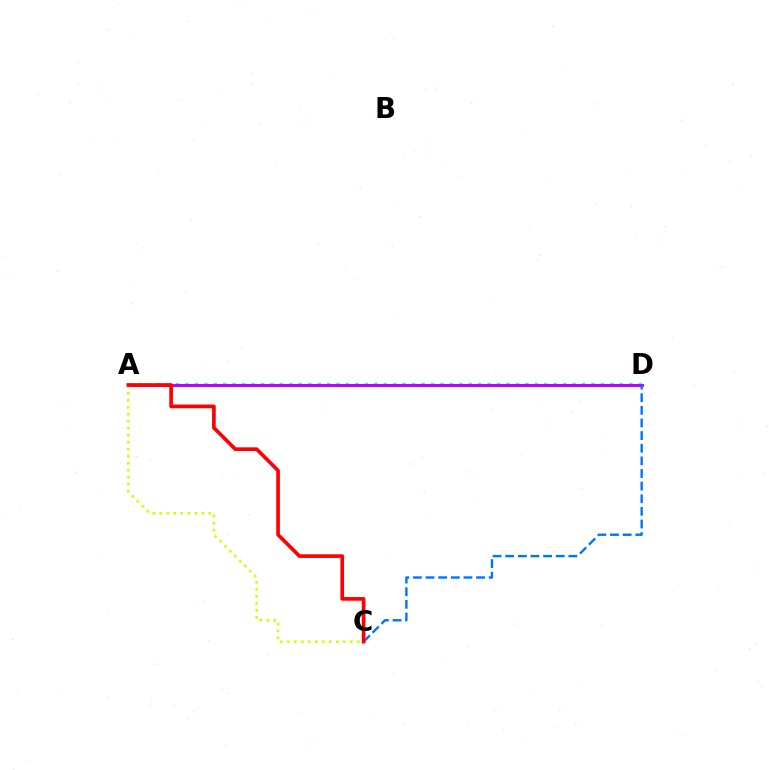{('A', 'D'): [{'color': '#00ff5c', 'line_style': 'dotted', 'thickness': 2.57}, {'color': '#b900ff', 'line_style': 'solid', 'thickness': 2.11}], ('C', 'D'): [{'color': '#0074ff', 'line_style': 'dashed', 'thickness': 1.72}], ('A', 'C'): [{'color': '#d1ff00', 'line_style': 'dotted', 'thickness': 1.9}, {'color': '#ff0000', 'line_style': 'solid', 'thickness': 2.64}]}